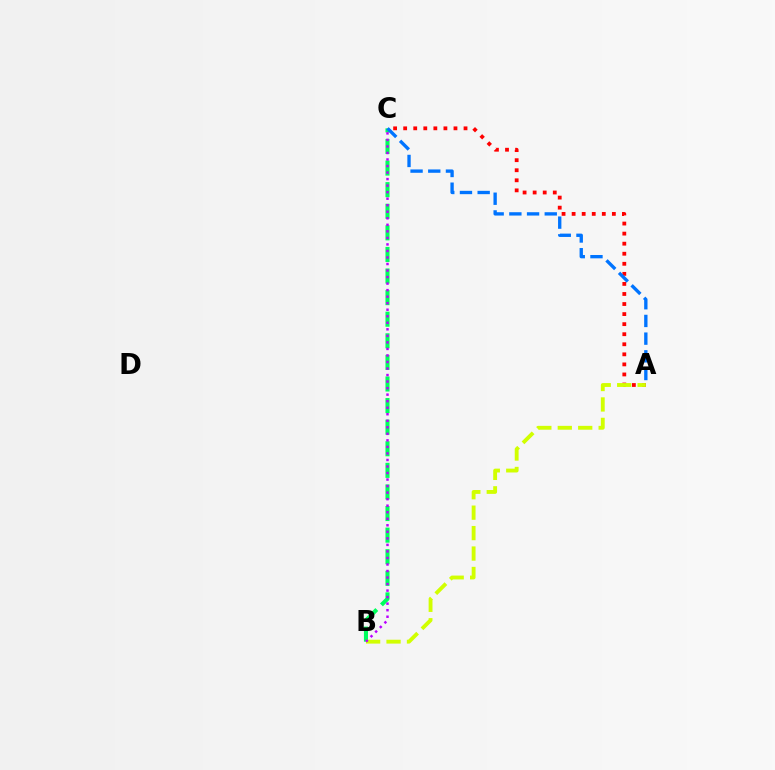{('A', 'C'): [{'color': '#ff0000', 'line_style': 'dotted', 'thickness': 2.73}, {'color': '#0074ff', 'line_style': 'dashed', 'thickness': 2.4}], ('B', 'C'): [{'color': '#00ff5c', 'line_style': 'dashed', 'thickness': 2.93}, {'color': '#b900ff', 'line_style': 'dotted', 'thickness': 1.77}], ('A', 'B'): [{'color': '#d1ff00', 'line_style': 'dashed', 'thickness': 2.78}]}